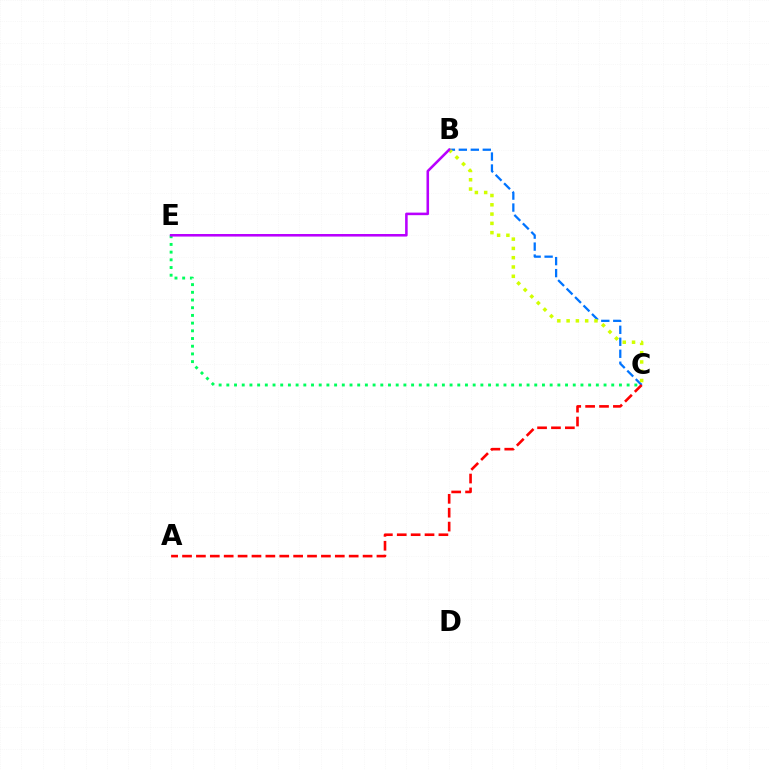{('B', 'C'): [{'color': '#0074ff', 'line_style': 'dashed', 'thickness': 1.63}, {'color': '#d1ff00', 'line_style': 'dotted', 'thickness': 2.52}], ('C', 'E'): [{'color': '#00ff5c', 'line_style': 'dotted', 'thickness': 2.09}], ('B', 'E'): [{'color': '#b900ff', 'line_style': 'solid', 'thickness': 1.84}], ('A', 'C'): [{'color': '#ff0000', 'line_style': 'dashed', 'thickness': 1.89}]}